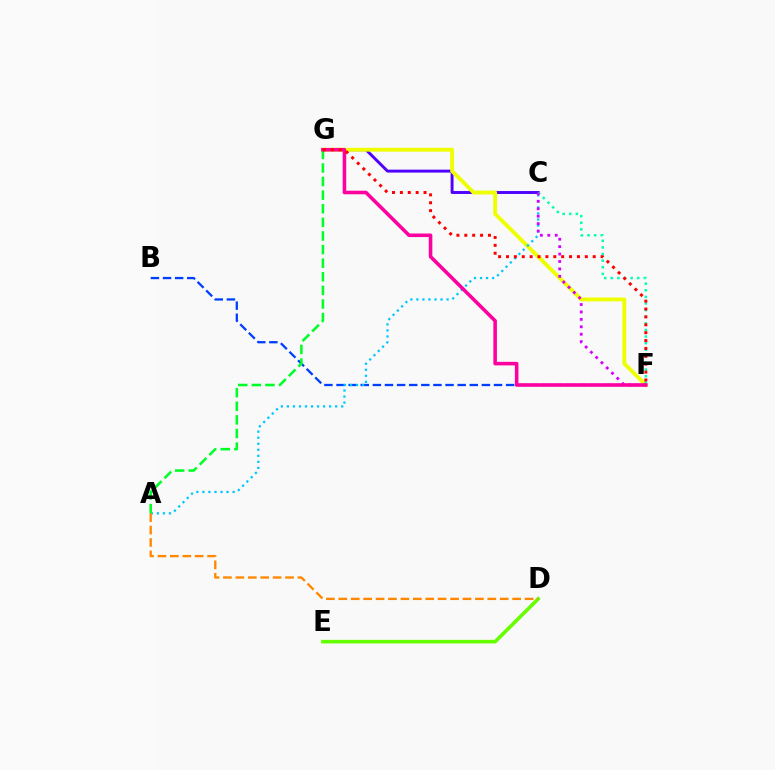{('C', 'G'): [{'color': '#4f00ff', 'line_style': 'solid', 'thickness': 2.11}], ('B', 'F'): [{'color': '#003fff', 'line_style': 'dashed', 'thickness': 1.65}], ('F', 'G'): [{'color': '#eeff00', 'line_style': 'solid', 'thickness': 2.78}, {'color': '#ff00a0', 'line_style': 'solid', 'thickness': 2.57}, {'color': '#ff0000', 'line_style': 'dotted', 'thickness': 2.14}], ('A', 'C'): [{'color': '#00c7ff', 'line_style': 'dotted', 'thickness': 1.64}], ('A', 'G'): [{'color': '#00ff27', 'line_style': 'dashed', 'thickness': 1.85}], ('C', 'F'): [{'color': '#00ffaf', 'line_style': 'dotted', 'thickness': 1.8}, {'color': '#d600ff', 'line_style': 'dotted', 'thickness': 2.02}], ('D', 'E'): [{'color': '#66ff00', 'line_style': 'solid', 'thickness': 2.59}], ('A', 'D'): [{'color': '#ff8800', 'line_style': 'dashed', 'thickness': 1.69}]}